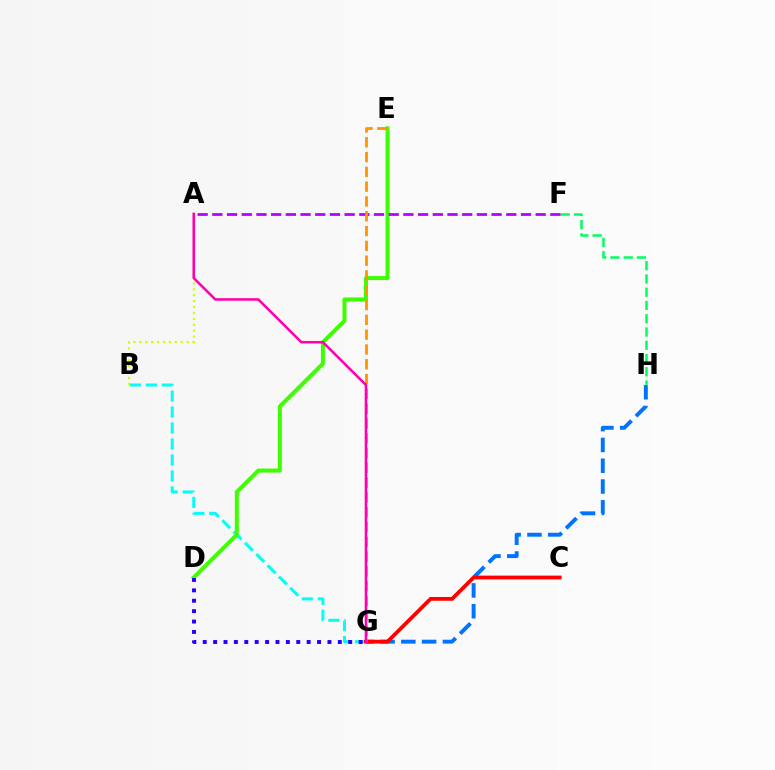{('B', 'G'): [{'color': '#00fff6', 'line_style': 'dashed', 'thickness': 2.17}], ('A', 'B'): [{'color': '#d1ff00', 'line_style': 'dotted', 'thickness': 1.61}], ('G', 'H'): [{'color': '#0074ff', 'line_style': 'dashed', 'thickness': 2.82}], ('C', 'G'): [{'color': '#ff0000', 'line_style': 'solid', 'thickness': 2.71}], ('D', 'E'): [{'color': '#3dff00', 'line_style': 'solid', 'thickness': 2.88}], ('F', 'H'): [{'color': '#00ff5c', 'line_style': 'dashed', 'thickness': 1.8}], ('A', 'F'): [{'color': '#b900ff', 'line_style': 'dashed', 'thickness': 2.0}], ('D', 'G'): [{'color': '#2500ff', 'line_style': 'dotted', 'thickness': 2.82}], ('E', 'G'): [{'color': '#ff9400', 'line_style': 'dashed', 'thickness': 2.01}], ('A', 'G'): [{'color': '#ff00ac', 'line_style': 'solid', 'thickness': 1.83}]}